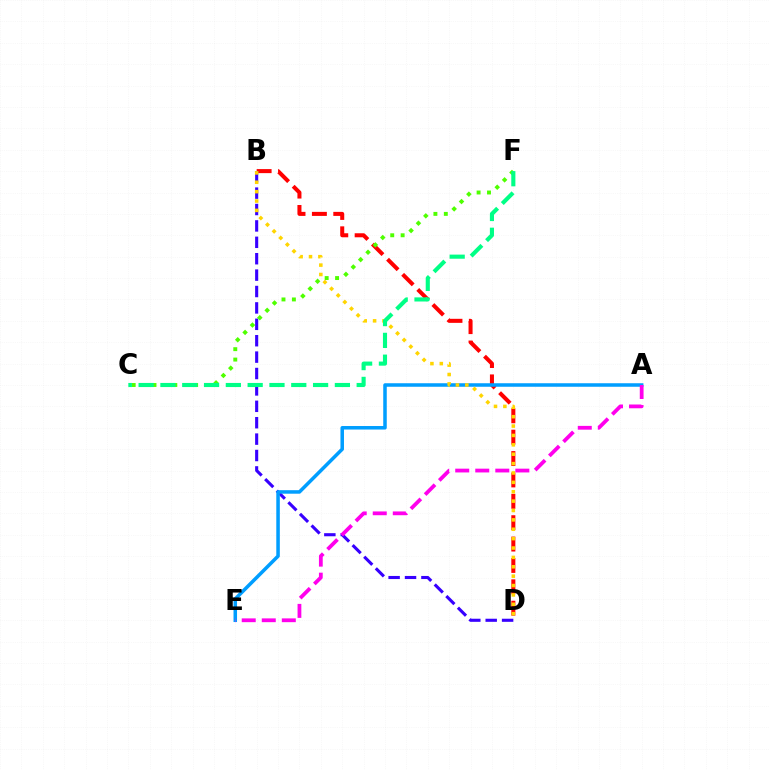{('B', 'D'): [{'color': '#ff0000', 'line_style': 'dashed', 'thickness': 2.9}, {'color': '#3700ff', 'line_style': 'dashed', 'thickness': 2.23}, {'color': '#ffd500', 'line_style': 'dotted', 'thickness': 2.55}], ('A', 'E'): [{'color': '#009eff', 'line_style': 'solid', 'thickness': 2.54}, {'color': '#ff00ed', 'line_style': 'dashed', 'thickness': 2.72}], ('C', 'F'): [{'color': '#4fff00', 'line_style': 'dotted', 'thickness': 2.83}, {'color': '#00ff86', 'line_style': 'dashed', 'thickness': 2.96}]}